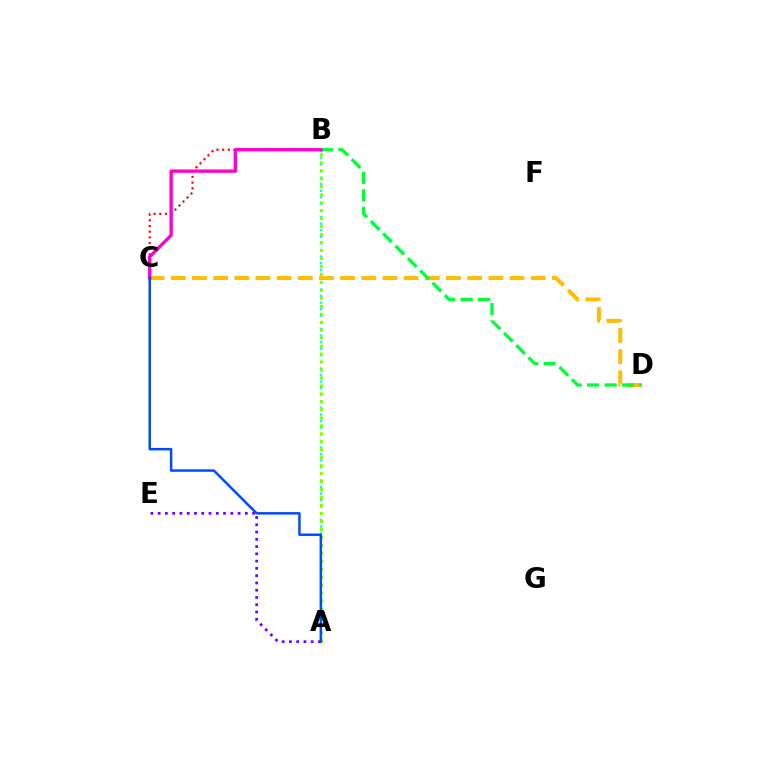{('A', 'B'): [{'color': '#00fff6', 'line_style': 'dotted', 'thickness': 1.79}, {'color': '#84ff00', 'line_style': 'dotted', 'thickness': 2.17}], ('C', 'D'): [{'color': '#ffbd00', 'line_style': 'dashed', 'thickness': 2.88}], ('A', 'E'): [{'color': '#7200ff', 'line_style': 'dotted', 'thickness': 1.97}], ('B', 'D'): [{'color': '#00ff39', 'line_style': 'dashed', 'thickness': 2.37}], ('B', 'C'): [{'color': '#ff0000', 'line_style': 'dotted', 'thickness': 1.54}, {'color': '#ff00cf', 'line_style': 'solid', 'thickness': 2.39}], ('A', 'C'): [{'color': '#004bff', 'line_style': 'solid', 'thickness': 1.78}]}